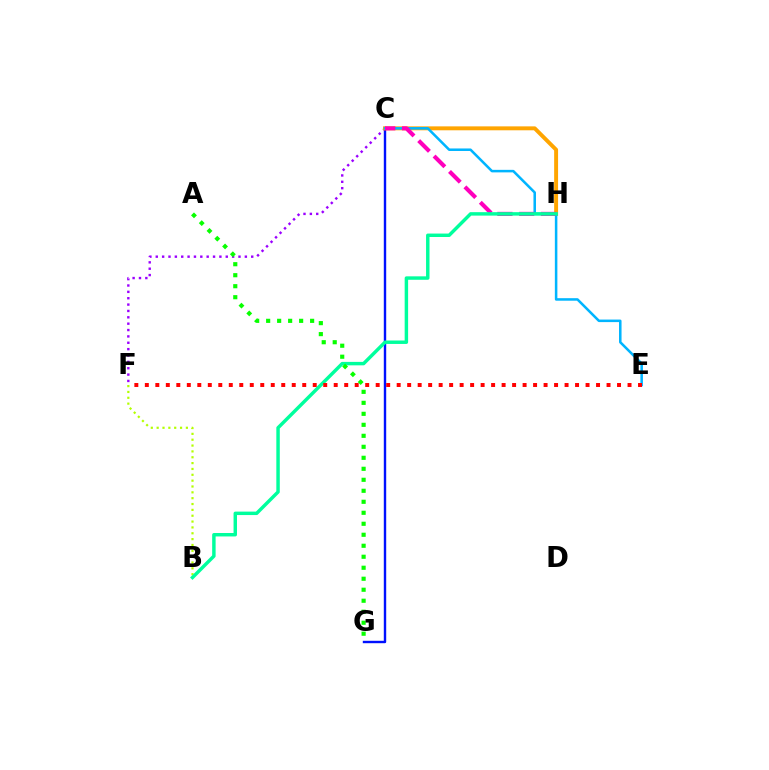{('C', 'G'): [{'color': '#0010ff', 'line_style': 'solid', 'thickness': 1.73}], ('C', 'F'): [{'color': '#9b00ff', 'line_style': 'dotted', 'thickness': 1.73}], ('B', 'F'): [{'color': '#b3ff00', 'line_style': 'dotted', 'thickness': 1.59}], ('C', 'H'): [{'color': '#ffa500', 'line_style': 'solid', 'thickness': 2.83}, {'color': '#ff00bd', 'line_style': 'dashed', 'thickness': 2.96}], ('C', 'E'): [{'color': '#00b5ff', 'line_style': 'solid', 'thickness': 1.82}], ('B', 'H'): [{'color': '#00ff9d', 'line_style': 'solid', 'thickness': 2.48}], ('E', 'F'): [{'color': '#ff0000', 'line_style': 'dotted', 'thickness': 2.85}], ('A', 'G'): [{'color': '#08ff00', 'line_style': 'dotted', 'thickness': 2.99}]}